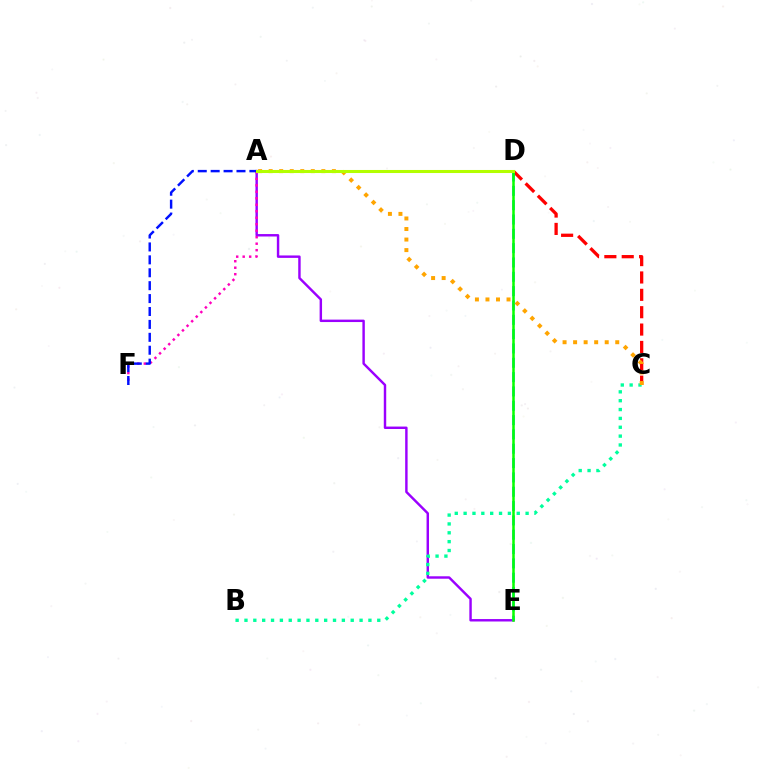{('A', 'E'): [{'color': '#9b00ff', 'line_style': 'solid', 'thickness': 1.75}], ('B', 'C'): [{'color': '#00ff9d', 'line_style': 'dotted', 'thickness': 2.41}], ('C', 'D'): [{'color': '#ff0000', 'line_style': 'dashed', 'thickness': 2.36}], ('A', 'F'): [{'color': '#ff00bd', 'line_style': 'dotted', 'thickness': 1.76}, {'color': '#0010ff', 'line_style': 'dashed', 'thickness': 1.75}], ('D', 'E'): [{'color': '#00b5ff', 'line_style': 'dashed', 'thickness': 1.95}, {'color': '#08ff00', 'line_style': 'solid', 'thickness': 1.81}], ('A', 'C'): [{'color': '#ffa500', 'line_style': 'dotted', 'thickness': 2.86}], ('A', 'D'): [{'color': '#b3ff00', 'line_style': 'solid', 'thickness': 2.2}]}